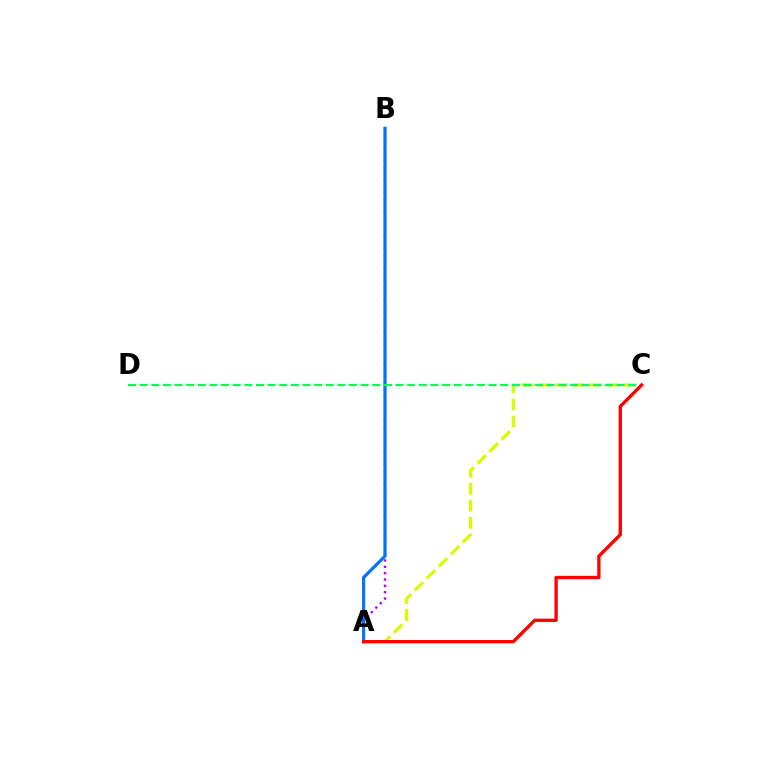{('A', 'B'): [{'color': '#b900ff', 'line_style': 'dotted', 'thickness': 1.72}, {'color': '#0074ff', 'line_style': 'solid', 'thickness': 2.29}], ('A', 'C'): [{'color': '#d1ff00', 'line_style': 'dashed', 'thickness': 2.31}, {'color': '#ff0000', 'line_style': 'solid', 'thickness': 2.38}], ('C', 'D'): [{'color': '#00ff5c', 'line_style': 'dashed', 'thickness': 1.58}]}